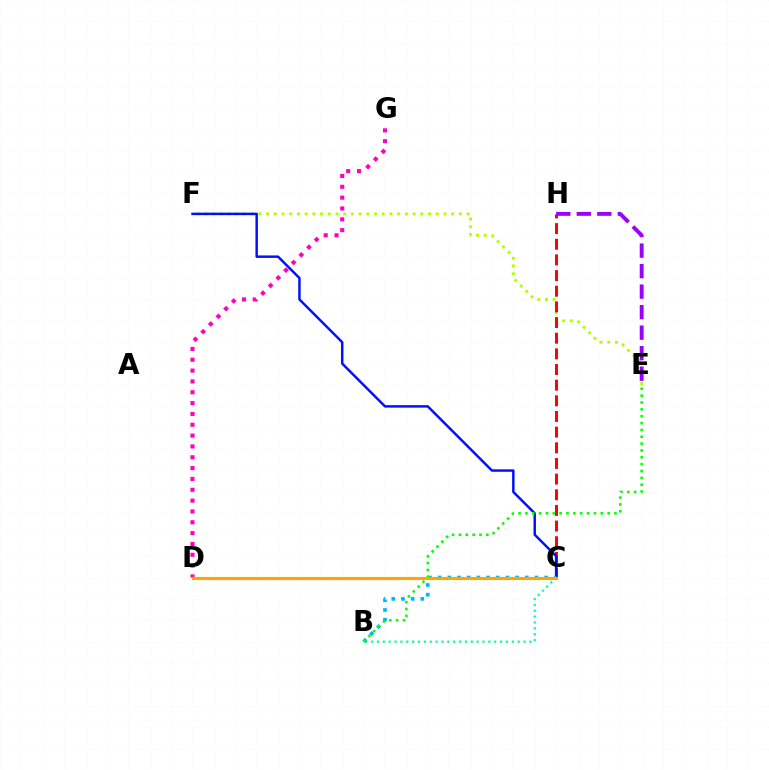{('D', 'G'): [{'color': '#ff00bd', 'line_style': 'dotted', 'thickness': 2.94}], ('E', 'F'): [{'color': '#b3ff00', 'line_style': 'dotted', 'thickness': 2.1}], ('C', 'H'): [{'color': '#ff0000', 'line_style': 'dashed', 'thickness': 2.13}], ('C', 'F'): [{'color': '#0010ff', 'line_style': 'solid', 'thickness': 1.77}], ('B', 'C'): [{'color': '#00ff9d', 'line_style': 'dotted', 'thickness': 1.59}, {'color': '#00b5ff', 'line_style': 'dotted', 'thickness': 2.63}], ('E', 'H'): [{'color': '#9b00ff', 'line_style': 'dashed', 'thickness': 2.79}], ('B', 'E'): [{'color': '#08ff00', 'line_style': 'dotted', 'thickness': 1.86}], ('C', 'D'): [{'color': '#ffa500', 'line_style': 'solid', 'thickness': 2.24}]}